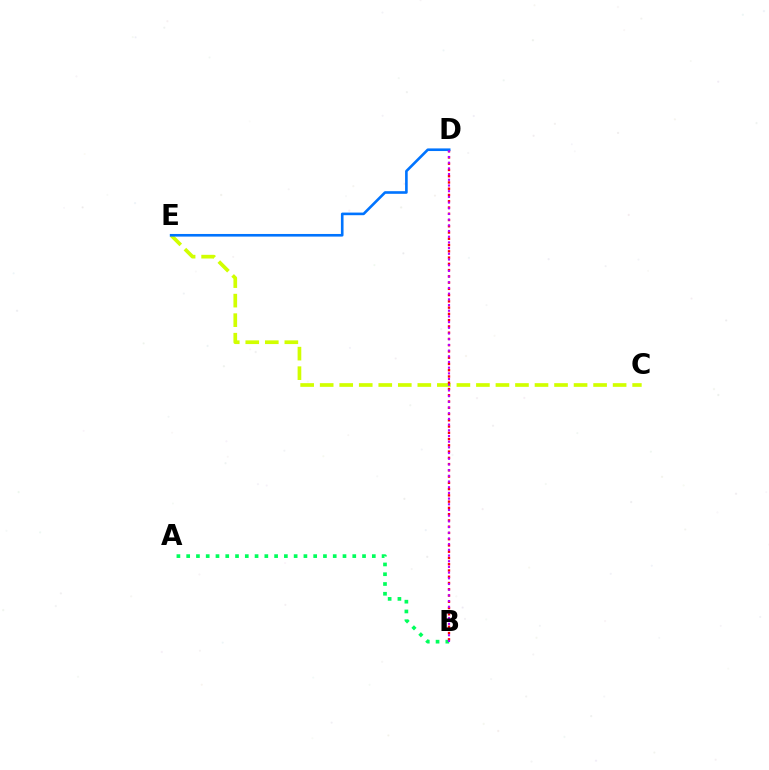{('C', 'E'): [{'color': '#d1ff00', 'line_style': 'dashed', 'thickness': 2.65}], ('A', 'B'): [{'color': '#00ff5c', 'line_style': 'dotted', 'thickness': 2.65}], ('B', 'D'): [{'color': '#ff0000', 'line_style': 'dotted', 'thickness': 1.7}, {'color': '#b900ff', 'line_style': 'dotted', 'thickness': 1.55}], ('D', 'E'): [{'color': '#0074ff', 'line_style': 'solid', 'thickness': 1.89}]}